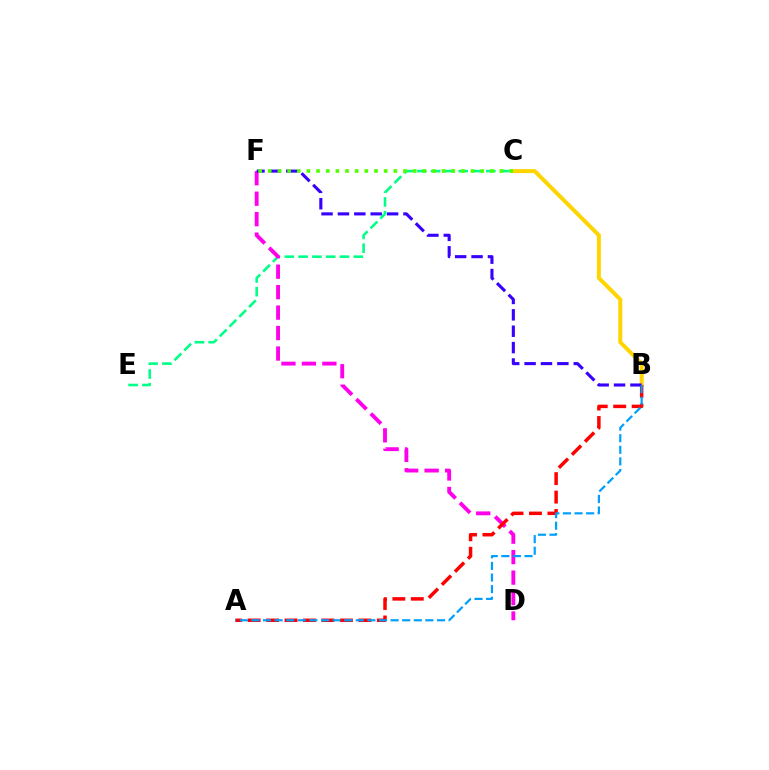{('C', 'E'): [{'color': '#00ff86', 'line_style': 'dashed', 'thickness': 1.87}], ('B', 'C'): [{'color': '#ffd500', 'line_style': 'solid', 'thickness': 2.87}], ('D', 'F'): [{'color': '#ff00ed', 'line_style': 'dashed', 'thickness': 2.78}], ('A', 'B'): [{'color': '#ff0000', 'line_style': 'dashed', 'thickness': 2.51}, {'color': '#009eff', 'line_style': 'dashed', 'thickness': 1.58}], ('B', 'F'): [{'color': '#3700ff', 'line_style': 'dashed', 'thickness': 2.23}], ('C', 'F'): [{'color': '#4fff00', 'line_style': 'dotted', 'thickness': 2.62}]}